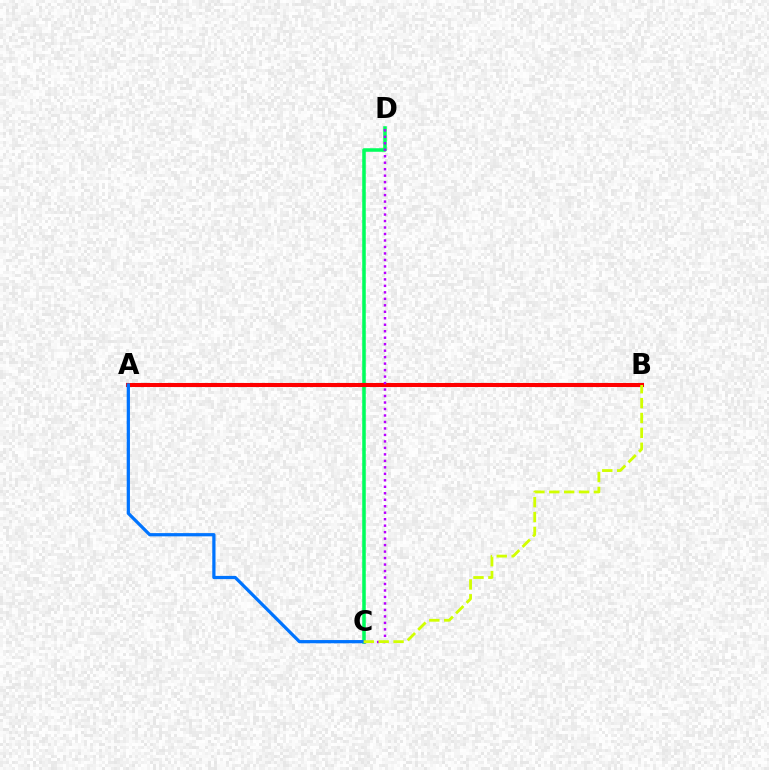{('C', 'D'): [{'color': '#00ff5c', 'line_style': 'solid', 'thickness': 2.55}, {'color': '#b900ff', 'line_style': 'dotted', 'thickness': 1.76}], ('A', 'B'): [{'color': '#ff0000', 'line_style': 'solid', 'thickness': 2.93}], ('A', 'C'): [{'color': '#0074ff', 'line_style': 'solid', 'thickness': 2.33}], ('B', 'C'): [{'color': '#d1ff00', 'line_style': 'dashed', 'thickness': 2.02}]}